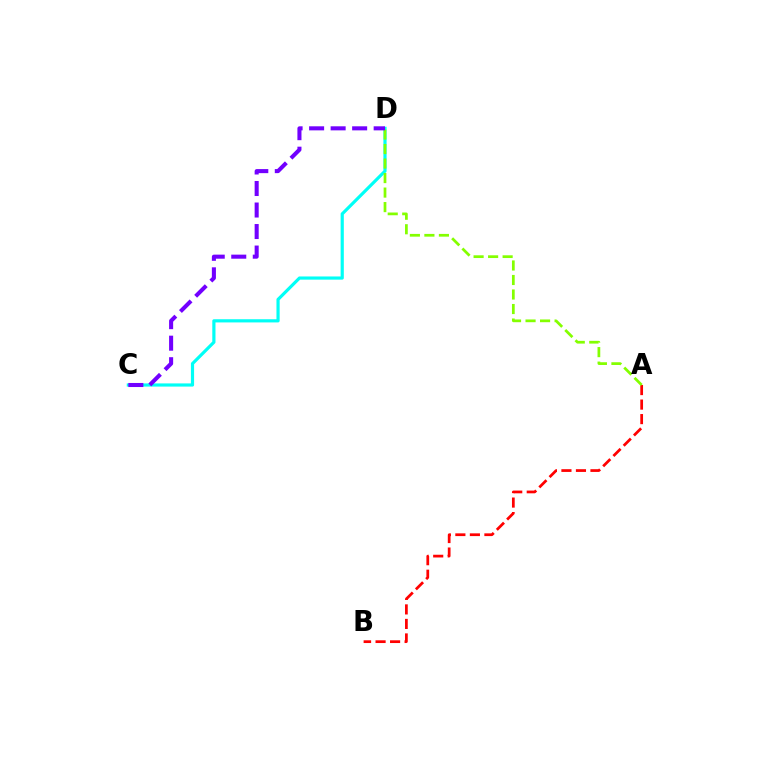{('A', 'B'): [{'color': '#ff0000', 'line_style': 'dashed', 'thickness': 1.97}], ('C', 'D'): [{'color': '#00fff6', 'line_style': 'solid', 'thickness': 2.29}, {'color': '#7200ff', 'line_style': 'dashed', 'thickness': 2.92}], ('A', 'D'): [{'color': '#84ff00', 'line_style': 'dashed', 'thickness': 1.97}]}